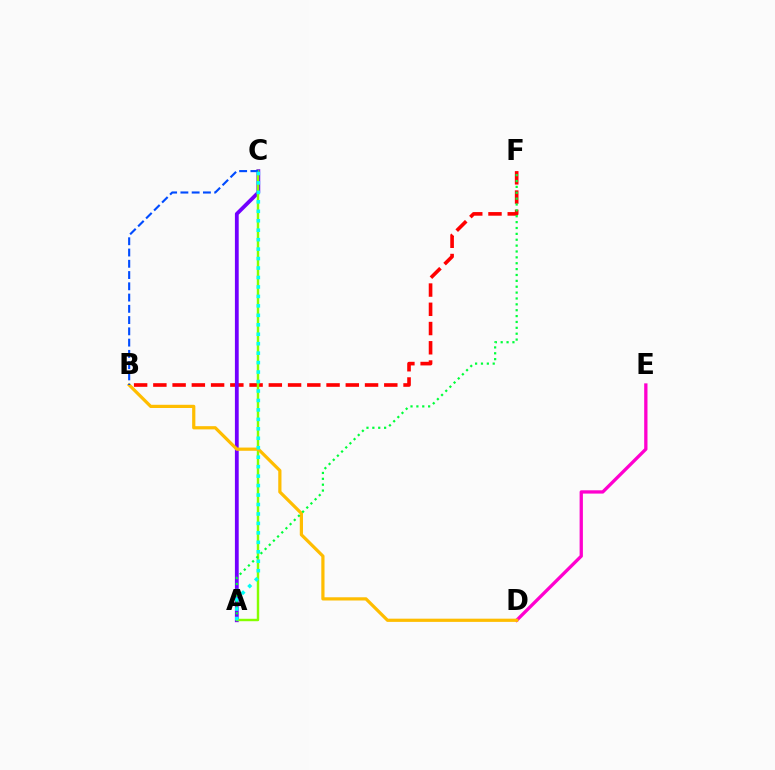{('B', 'F'): [{'color': '#ff0000', 'line_style': 'dashed', 'thickness': 2.61}], ('A', 'C'): [{'color': '#7200ff', 'line_style': 'solid', 'thickness': 2.73}, {'color': '#84ff00', 'line_style': 'solid', 'thickness': 1.76}, {'color': '#00fff6', 'line_style': 'dotted', 'thickness': 2.57}], ('D', 'E'): [{'color': '#ff00cf', 'line_style': 'solid', 'thickness': 2.38}], ('B', 'D'): [{'color': '#ffbd00', 'line_style': 'solid', 'thickness': 2.31}], ('A', 'F'): [{'color': '#00ff39', 'line_style': 'dotted', 'thickness': 1.6}], ('B', 'C'): [{'color': '#004bff', 'line_style': 'dashed', 'thickness': 1.53}]}